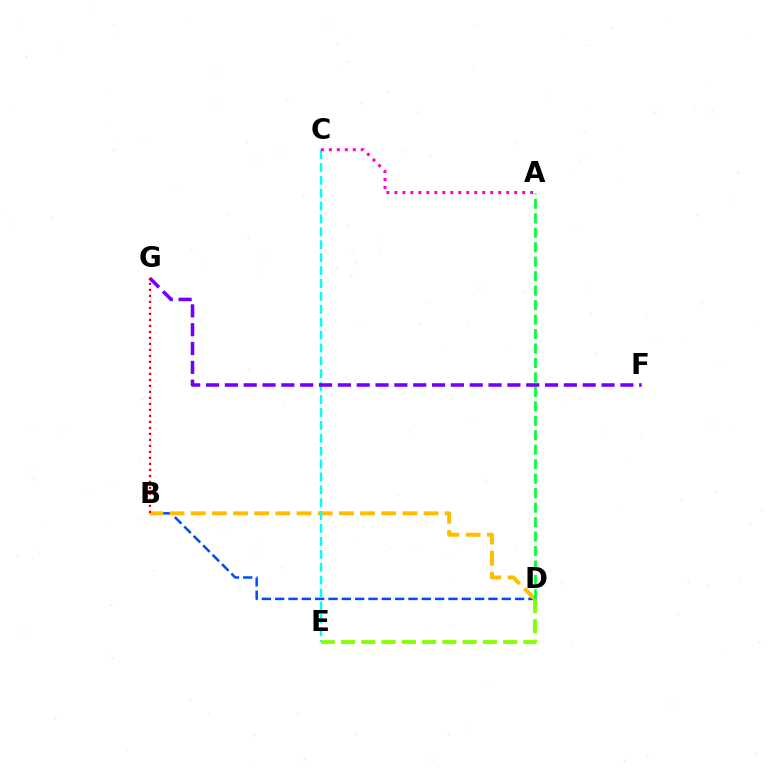{('B', 'D'): [{'color': '#004bff', 'line_style': 'dashed', 'thickness': 1.81}, {'color': '#ffbd00', 'line_style': 'dashed', 'thickness': 2.88}], ('C', 'E'): [{'color': '#00fff6', 'line_style': 'dashed', 'thickness': 1.75}], ('A', 'C'): [{'color': '#ff00cf', 'line_style': 'dotted', 'thickness': 2.17}], ('D', 'E'): [{'color': '#84ff00', 'line_style': 'dashed', 'thickness': 2.75}], ('F', 'G'): [{'color': '#7200ff', 'line_style': 'dashed', 'thickness': 2.56}], ('B', 'G'): [{'color': '#ff0000', 'line_style': 'dotted', 'thickness': 1.63}], ('A', 'D'): [{'color': '#00ff39', 'line_style': 'dashed', 'thickness': 1.97}]}